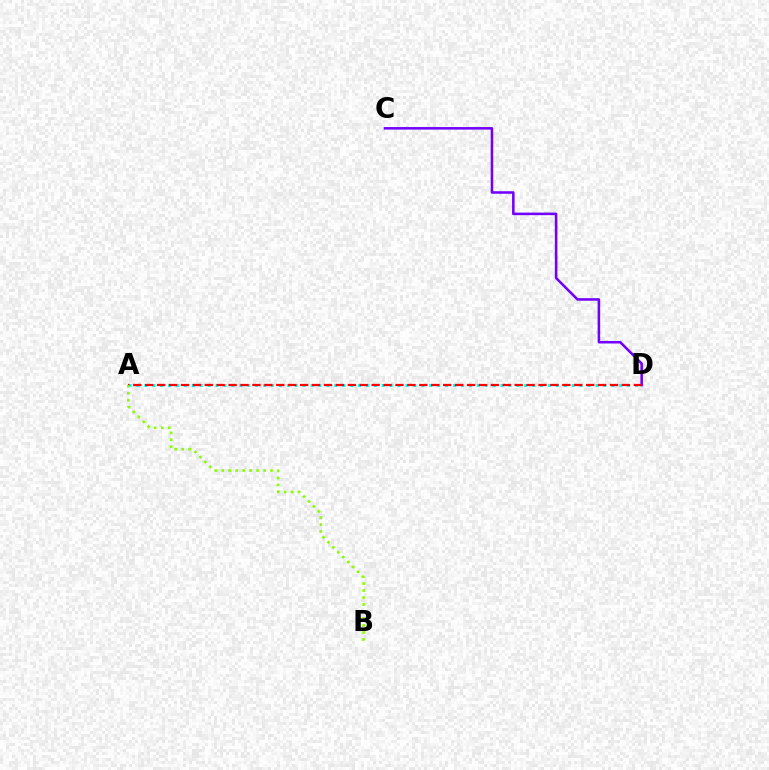{('C', 'D'): [{'color': '#7200ff', 'line_style': 'solid', 'thickness': 1.83}], ('A', 'D'): [{'color': '#00fff6', 'line_style': 'dotted', 'thickness': 2.15}, {'color': '#ff0000', 'line_style': 'dashed', 'thickness': 1.62}], ('A', 'B'): [{'color': '#84ff00', 'line_style': 'dotted', 'thickness': 1.9}]}